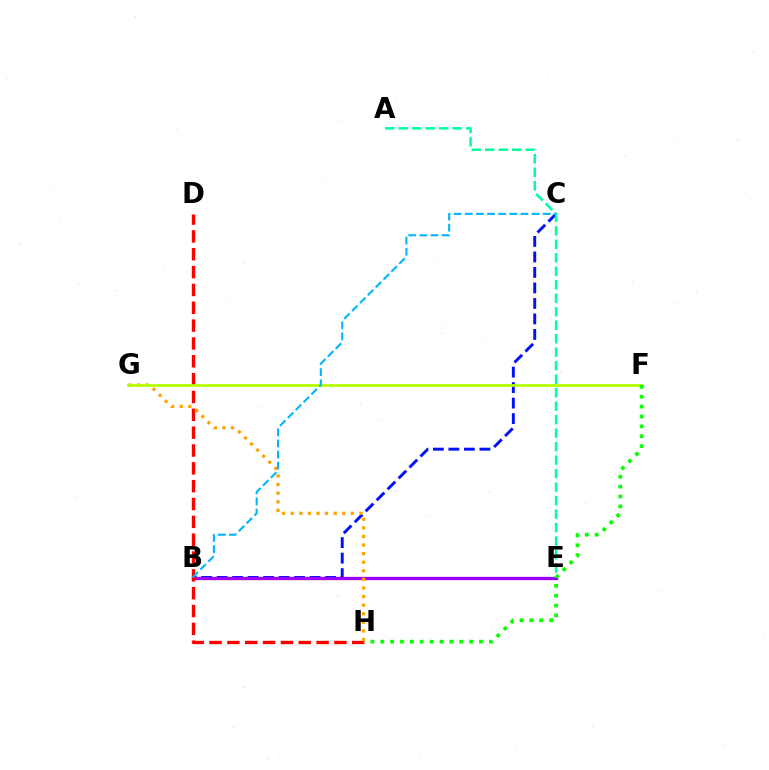{('B', 'E'): [{'color': '#ff00bd', 'line_style': 'solid', 'thickness': 2.32}, {'color': '#9b00ff', 'line_style': 'solid', 'thickness': 2.23}], ('B', 'C'): [{'color': '#0010ff', 'line_style': 'dashed', 'thickness': 2.11}, {'color': '#00b5ff', 'line_style': 'dashed', 'thickness': 1.51}], ('A', 'E'): [{'color': '#00ff9d', 'line_style': 'dashed', 'thickness': 1.83}], ('D', 'H'): [{'color': '#ff0000', 'line_style': 'dashed', 'thickness': 2.42}], ('G', 'H'): [{'color': '#ffa500', 'line_style': 'dotted', 'thickness': 2.33}], ('F', 'G'): [{'color': '#b3ff00', 'line_style': 'solid', 'thickness': 1.97}], ('F', 'H'): [{'color': '#08ff00', 'line_style': 'dotted', 'thickness': 2.68}]}